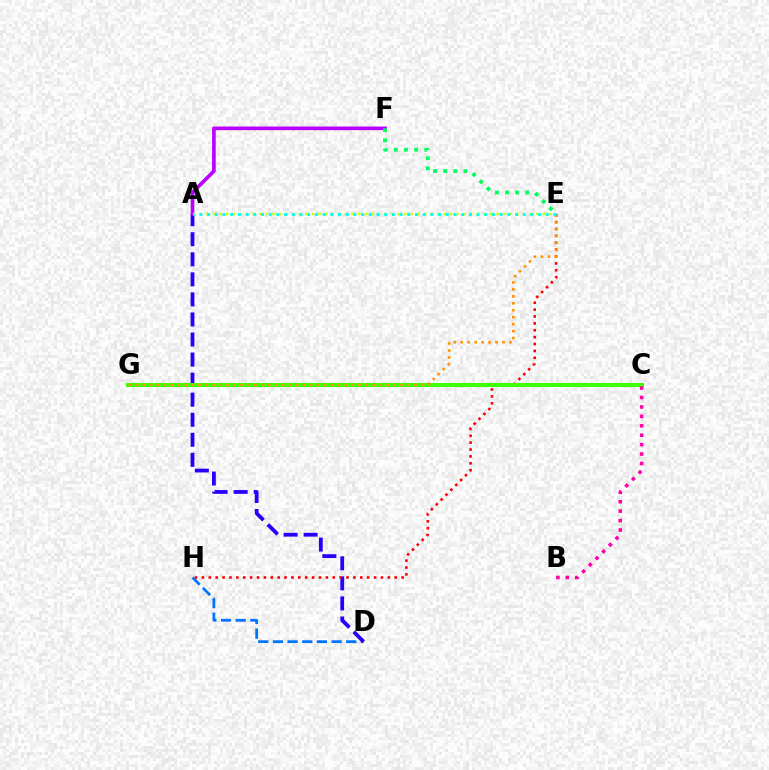{('D', 'H'): [{'color': '#0074ff', 'line_style': 'dashed', 'thickness': 1.99}], ('A', 'D'): [{'color': '#2500ff', 'line_style': 'dashed', 'thickness': 2.72}], ('E', 'H'): [{'color': '#ff0000', 'line_style': 'dotted', 'thickness': 1.87}], ('A', 'F'): [{'color': '#b900ff', 'line_style': 'solid', 'thickness': 2.63}], ('C', 'G'): [{'color': '#3dff00', 'line_style': 'solid', 'thickness': 2.93}], ('E', 'G'): [{'color': '#ff9400', 'line_style': 'dotted', 'thickness': 1.89}], ('A', 'E'): [{'color': '#d1ff00', 'line_style': 'dotted', 'thickness': 1.79}, {'color': '#00fff6', 'line_style': 'dotted', 'thickness': 2.09}], ('E', 'F'): [{'color': '#00ff5c', 'line_style': 'dotted', 'thickness': 2.75}], ('B', 'C'): [{'color': '#ff00ac', 'line_style': 'dotted', 'thickness': 2.56}]}